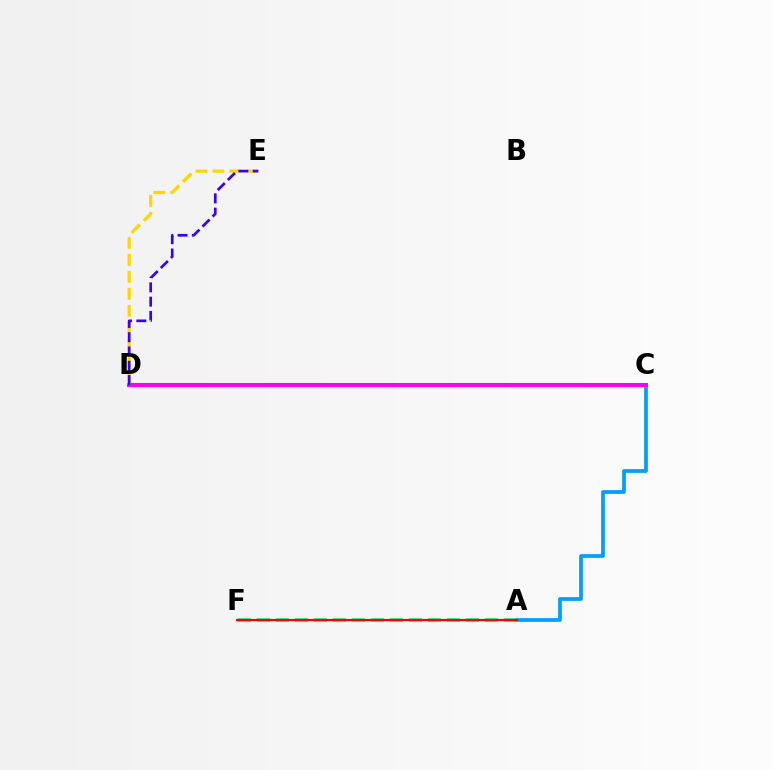{('C', 'D'): [{'color': '#4fff00', 'line_style': 'solid', 'thickness': 2.97}, {'color': '#ff00ed', 'line_style': 'solid', 'thickness': 2.87}], ('A', 'C'): [{'color': '#009eff', 'line_style': 'solid', 'thickness': 2.68}], ('A', 'F'): [{'color': '#00ff86', 'line_style': 'dashed', 'thickness': 2.58}, {'color': '#ff0000', 'line_style': 'solid', 'thickness': 1.56}], ('D', 'E'): [{'color': '#ffd500', 'line_style': 'dashed', 'thickness': 2.31}, {'color': '#3700ff', 'line_style': 'dashed', 'thickness': 1.94}]}